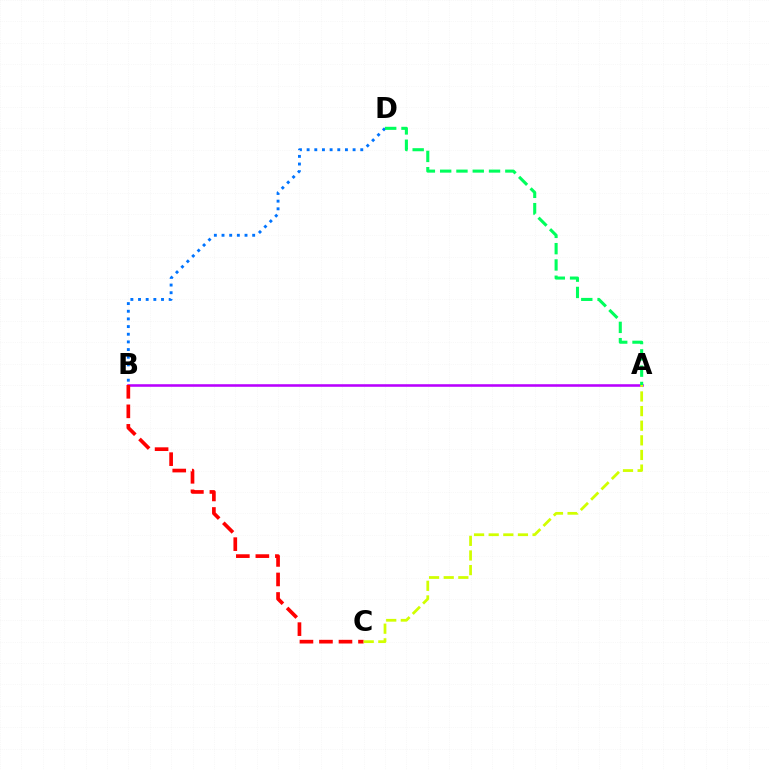{('A', 'B'): [{'color': '#b900ff', 'line_style': 'solid', 'thickness': 1.85}], ('B', 'C'): [{'color': '#ff0000', 'line_style': 'dashed', 'thickness': 2.65}], ('B', 'D'): [{'color': '#0074ff', 'line_style': 'dotted', 'thickness': 2.08}], ('A', 'C'): [{'color': '#d1ff00', 'line_style': 'dashed', 'thickness': 1.99}], ('A', 'D'): [{'color': '#00ff5c', 'line_style': 'dashed', 'thickness': 2.21}]}